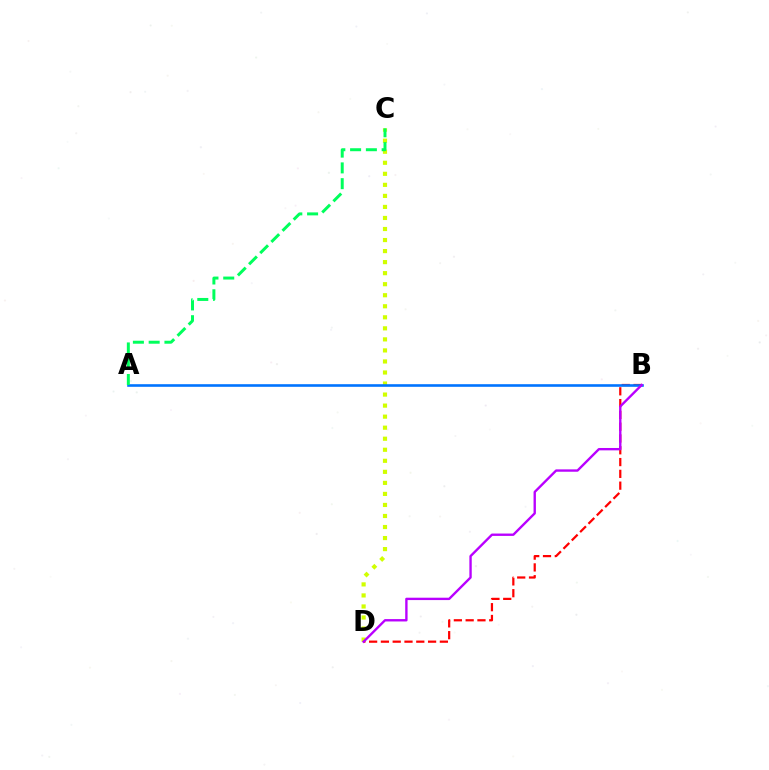{('C', 'D'): [{'color': '#d1ff00', 'line_style': 'dotted', 'thickness': 3.0}], ('B', 'D'): [{'color': '#ff0000', 'line_style': 'dashed', 'thickness': 1.6}, {'color': '#b900ff', 'line_style': 'solid', 'thickness': 1.7}], ('A', 'B'): [{'color': '#0074ff', 'line_style': 'solid', 'thickness': 1.89}], ('A', 'C'): [{'color': '#00ff5c', 'line_style': 'dashed', 'thickness': 2.14}]}